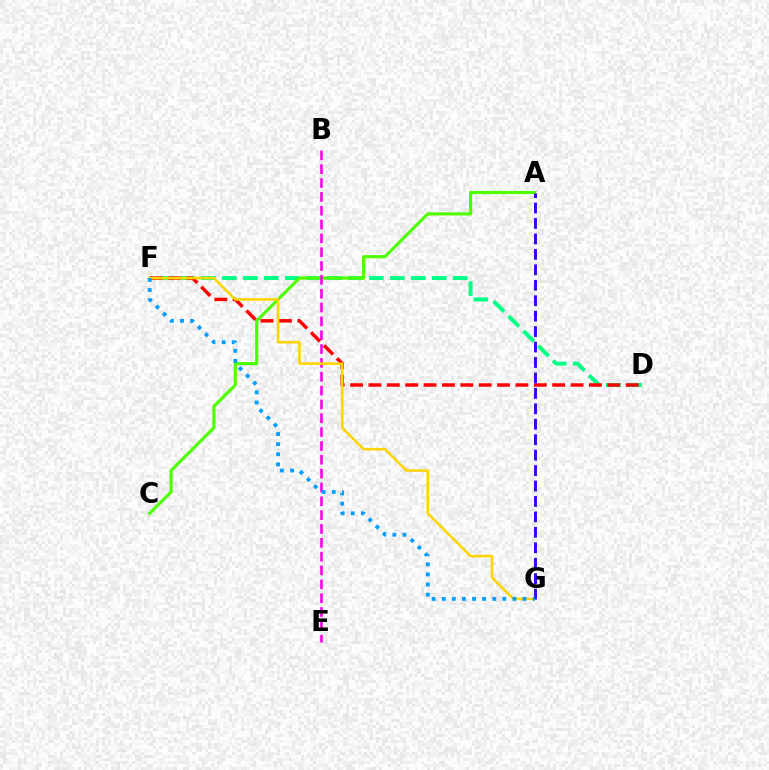{('D', 'F'): [{'color': '#00ff86', 'line_style': 'dashed', 'thickness': 2.85}, {'color': '#ff0000', 'line_style': 'dashed', 'thickness': 2.5}], ('A', 'C'): [{'color': '#4fff00', 'line_style': 'solid', 'thickness': 2.29}], ('B', 'E'): [{'color': '#ff00ed', 'line_style': 'dashed', 'thickness': 1.88}], ('F', 'G'): [{'color': '#ffd500', 'line_style': 'solid', 'thickness': 1.85}, {'color': '#009eff', 'line_style': 'dotted', 'thickness': 2.74}], ('A', 'G'): [{'color': '#3700ff', 'line_style': 'dashed', 'thickness': 2.1}]}